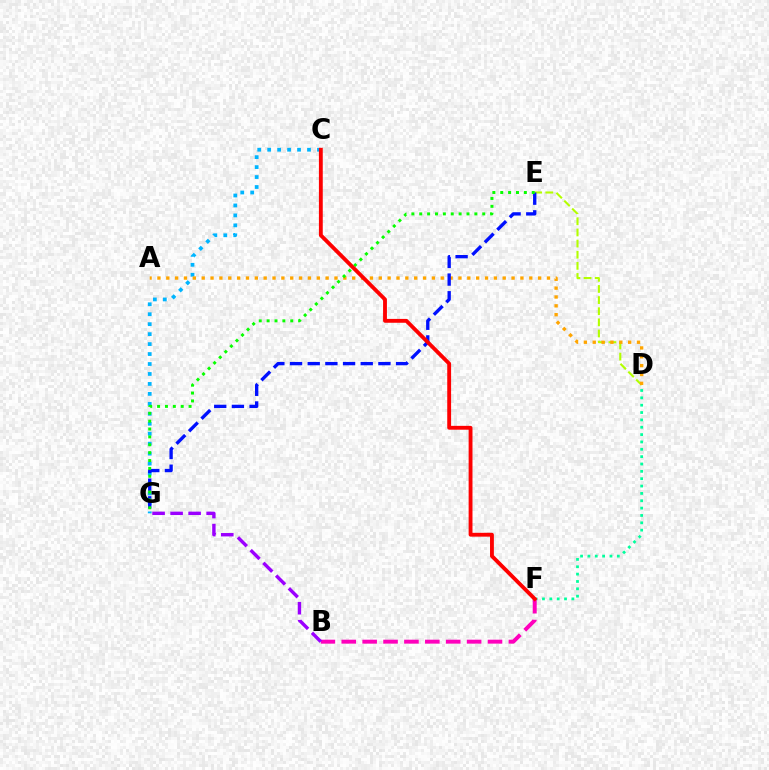{('D', 'E'): [{'color': '#b3ff00', 'line_style': 'dashed', 'thickness': 1.51}], ('C', 'G'): [{'color': '#00b5ff', 'line_style': 'dotted', 'thickness': 2.71}], ('D', 'F'): [{'color': '#00ff9d', 'line_style': 'dotted', 'thickness': 2.0}], ('B', 'F'): [{'color': '#ff00bd', 'line_style': 'dashed', 'thickness': 2.84}], ('A', 'D'): [{'color': '#ffa500', 'line_style': 'dotted', 'thickness': 2.41}], ('E', 'G'): [{'color': '#0010ff', 'line_style': 'dashed', 'thickness': 2.4}, {'color': '#08ff00', 'line_style': 'dotted', 'thickness': 2.14}], ('B', 'G'): [{'color': '#9b00ff', 'line_style': 'dashed', 'thickness': 2.45}], ('C', 'F'): [{'color': '#ff0000', 'line_style': 'solid', 'thickness': 2.77}]}